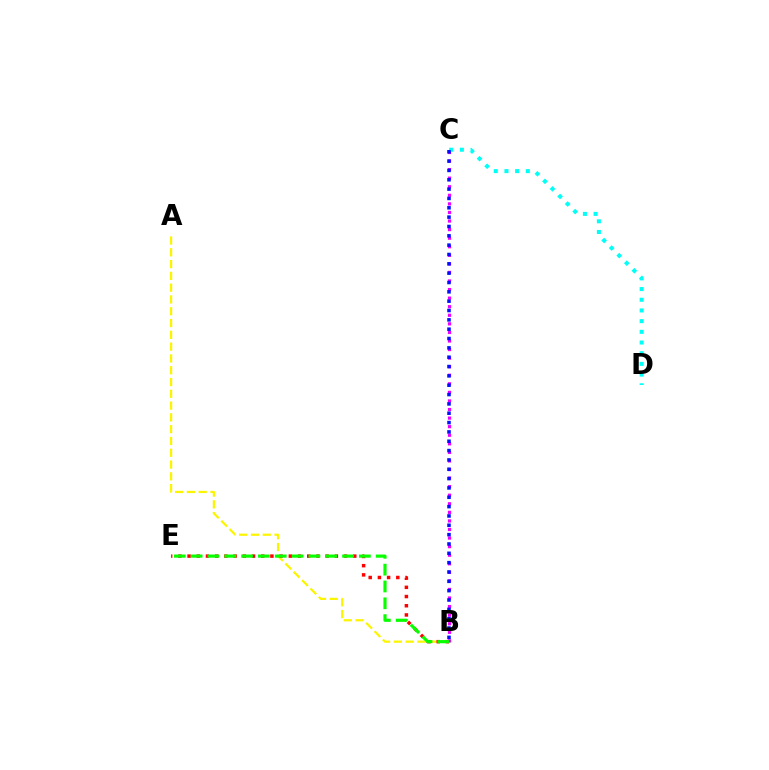{('A', 'B'): [{'color': '#fcf500', 'line_style': 'dashed', 'thickness': 1.6}], ('B', 'E'): [{'color': '#ff0000', 'line_style': 'dotted', 'thickness': 2.5}, {'color': '#08ff00', 'line_style': 'dashed', 'thickness': 2.29}], ('B', 'C'): [{'color': '#ee00ff', 'line_style': 'dotted', 'thickness': 2.33}, {'color': '#0010ff', 'line_style': 'dotted', 'thickness': 2.54}], ('C', 'D'): [{'color': '#00fff6', 'line_style': 'dotted', 'thickness': 2.9}]}